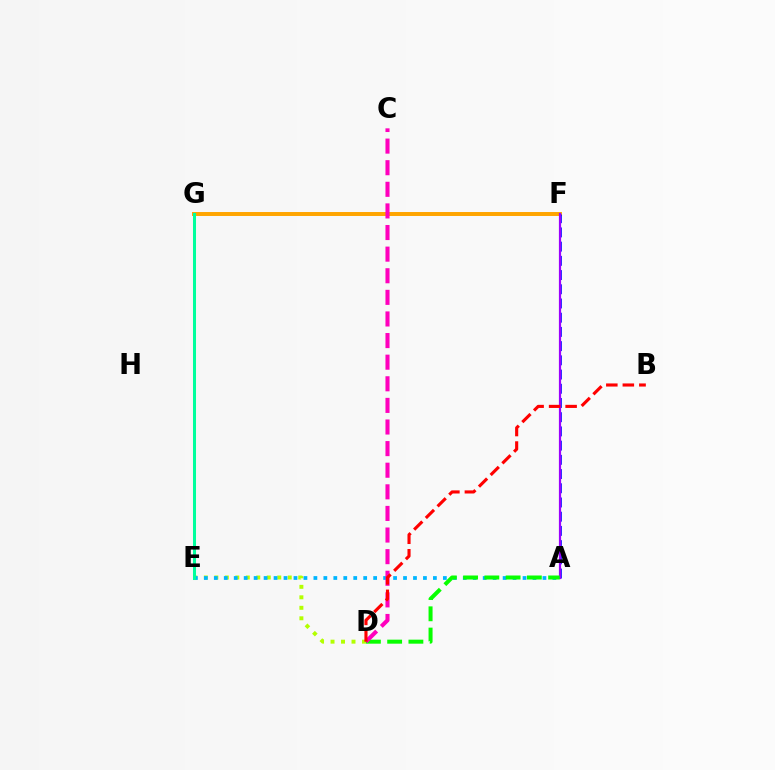{('F', 'G'): [{'color': '#ffa500', 'line_style': 'solid', 'thickness': 2.85}], ('D', 'E'): [{'color': '#b3ff00', 'line_style': 'dotted', 'thickness': 2.85}], ('A', 'F'): [{'color': '#0010ff', 'line_style': 'dashed', 'thickness': 1.93}, {'color': '#9b00ff', 'line_style': 'solid', 'thickness': 1.58}], ('A', 'E'): [{'color': '#00b5ff', 'line_style': 'dotted', 'thickness': 2.71}], ('A', 'D'): [{'color': '#08ff00', 'line_style': 'dashed', 'thickness': 2.89}], ('C', 'D'): [{'color': '#ff00bd', 'line_style': 'dashed', 'thickness': 2.94}], ('E', 'G'): [{'color': '#00ff9d', 'line_style': 'solid', 'thickness': 2.18}], ('B', 'D'): [{'color': '#ff0000', 'line_style': 'dashed', 'thickness': 2.24}]}